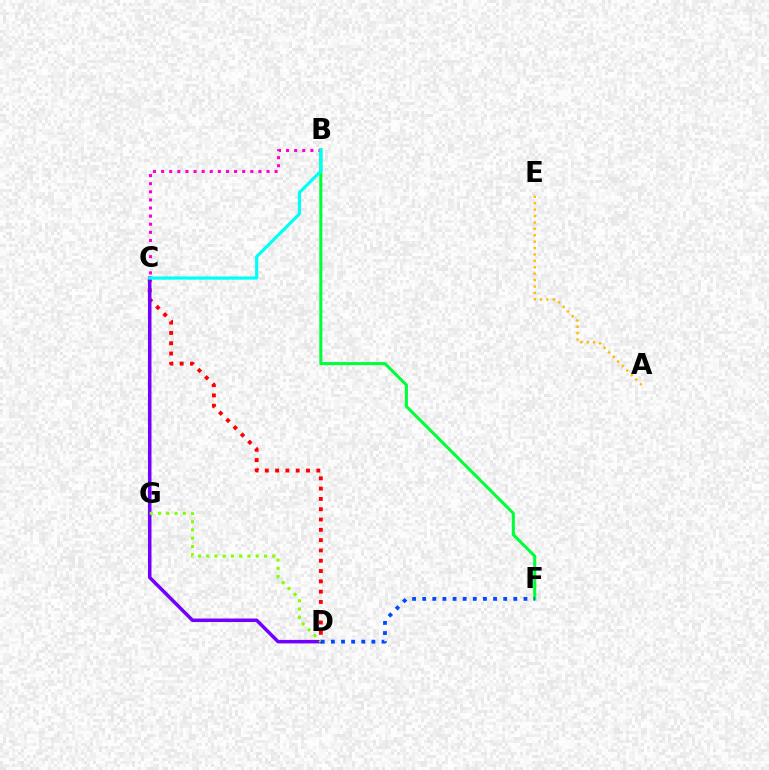{('C', 'D'): [{'color': '#ff0000', 'line_style': 'dotted', 'thickness': 2.8}, {'color': '#7200ff', 'line_style': 'solid', 'thickness': 2.53}], ('B', 'F'): [{'color': '#00ff39', 'line_style': 'solid', 'thickness': 2.21}], ('B', 'C'): [{'color': '#ff00cf', 'line_style': 'dotted', 'thickness': 2.2}, {'color': '#00fff6', 'line_style': 'solid', 'thickness': 2.29}], ('D', 'G'): [{'color': '#84ff00', 'line_style': 'dotted', 'thickness': 2.24}], ('D', 'F'): [{'color': '#004bff', 'line_style': 'dotted', 'thickness': 2.75}], ('A', 'E'): [{'color': '#ffbd00', 'line_style': 'dotted', 'thickness': 1.74}]}